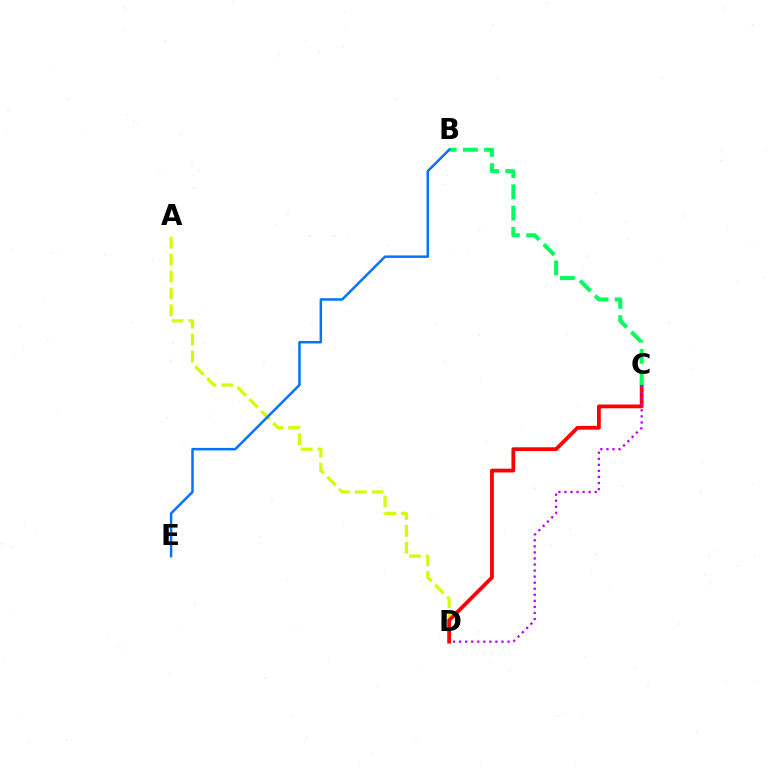{('A', 'D'): [{'color': '#d1ff00', 'line_style': 'dashed', 'thickness': 2.3}], ('C', 'D'): [{'color': '#ff0000', 'line_style': 'solid', 'thickness': 2.72}, {'color': '#b900ff', 'line_style': 'dotted', 'thickness': 1.64}], ('B', 'C'): [{'color': '#00ff5c', 'line_style': 'dashed', 'thickness': 2.89}], ('B', 'E'): [{'color': '#0074ff', 'line_style': 'solid', 'thickness': 1.79}]}